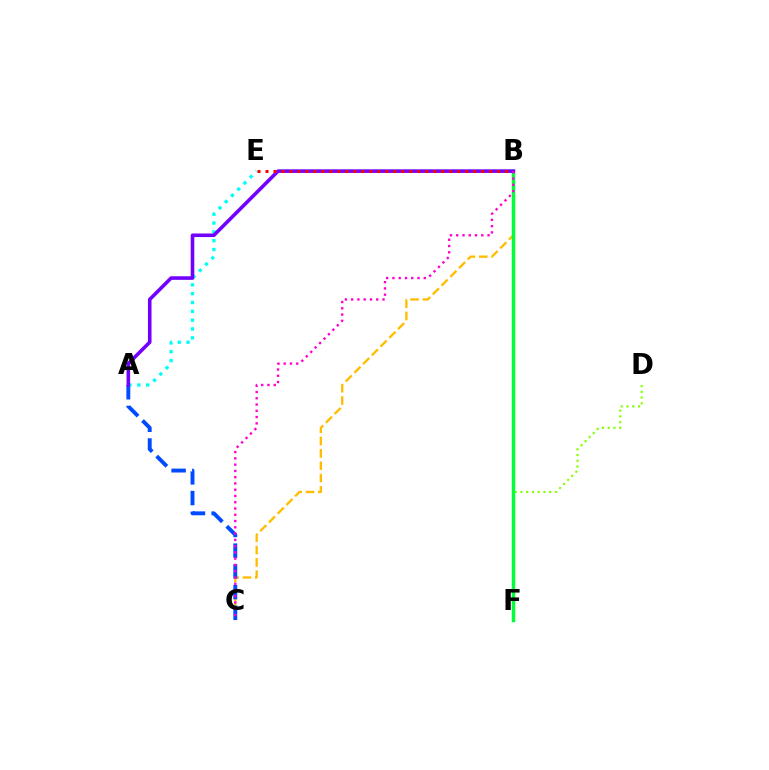{('D', 'F'): [{'color': '#84ff00', 'line_style': 'dotted', 'thickness': 1.56}], ('B', 'C'): [{'color': '#ffbd00', 'line_style': 'dashed', 'thickness': 1.68}, {'color': '#ff00cf', 'line_style': 'dotted', 'thickness': 1.7}], ('A', 'C'): [{'color': '#004bff', 'line_style': 'dashed', 'thickness': 2.81}], ('B', 'F'): [{'color': '#00ff39', 'line_style': 'solid', 'thickness': 2.5}], ('A', 'E'): [{'color': '#00fff6', 'line_style': 'dotted', 'thickness': 2.4}], ('A', 'B'): [{'color': '#7200ff', 'line_style': 'solid', 'thickness': 2.59}], ('B', 'E'): [{'color': '#ff0000', 'line_style': 'dotted', 'thickness': 2.17}]}